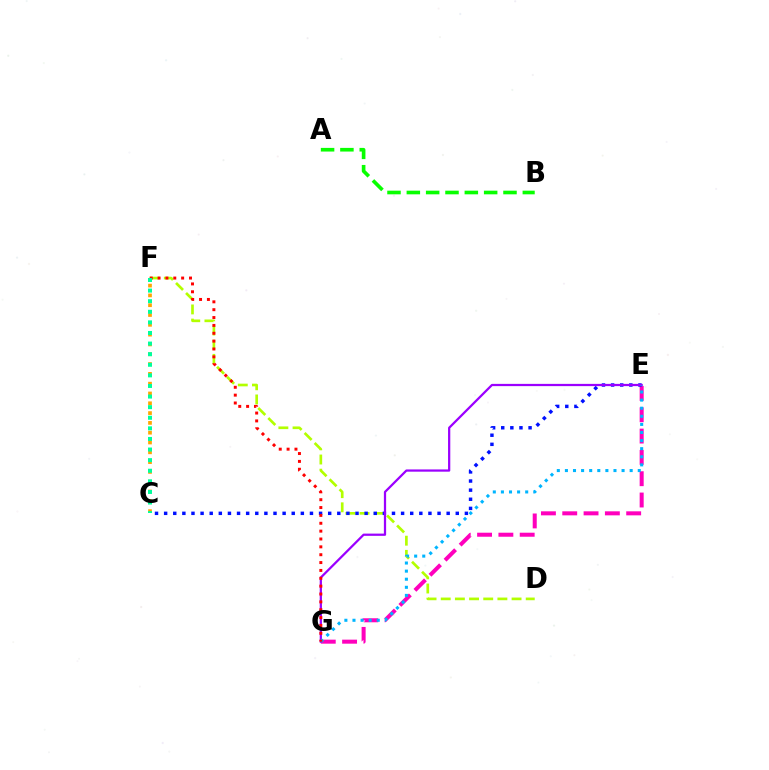{('C', 'F'): [{'color': '#ffa500', 'line_style': 'dotted', 'thickness': 2.66}, {'color': '#00ff9d', 'line_style': 'dotted', 'thickness': 2.88}], ('E', 'G'): [{'color': '#ff00bd', 'line_style': 'dashed', 'thickness': 2.9}, {'color': '#9b00ff', 'line_style': 'solid', 'thickness': 1.61}, {'color': '#00b5ff', 'line_style': 'dotted', 'thickness': 2.2}], ('D', 'F'): [{'color': '#b3ff00', 'line_style': 'dashed', 'thickness': 1.92}], ('C', 'E'): [{'color': '#0010ff', 'line_style': 'dotted', 'thickness': 2.48}], ('F', 'G'): [{'color': '#ff0000', 'line_style': 'dotted', 'thickness': 2.14}], ('A', 'B'): [{'color': '#08ff00', 'line_style': 'dashed', 'thickness': 2.63}]}